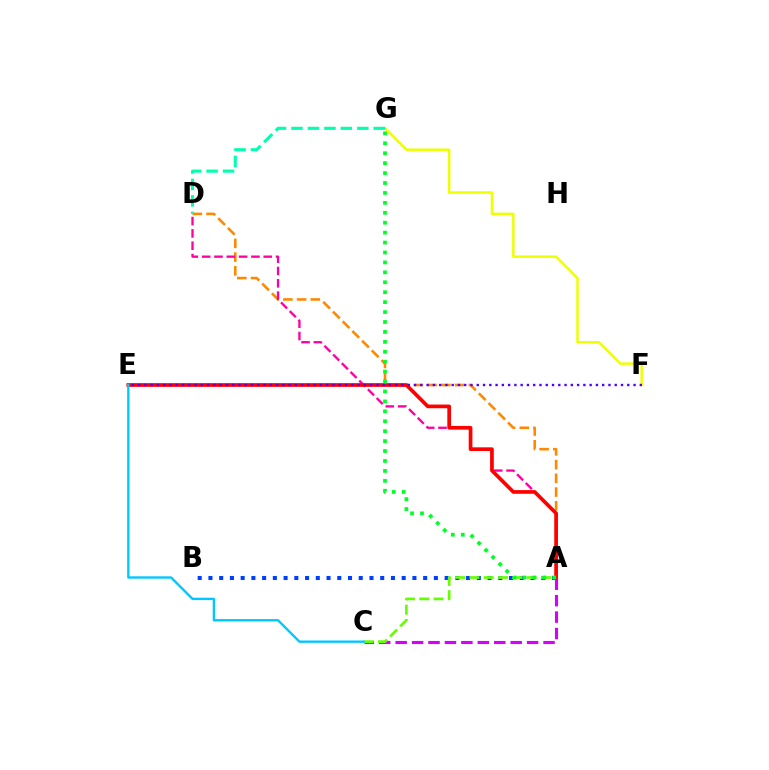{('F', 'G'): [{'color': '#eeff00', 'line_style': 'solid', 'thickness': 1.78}], ('A', 'C'): [{'color': '#d600ff', 'line_style': 'dashed', 'thickness': 2.23}, {'color': '#66ff00', 'line_style': 'dashed', 'thickness': 1.94}], ('A', 'D'): [{'color': '#ff8800', 'line_style': 'dashed', 'thickness': 1.87}, {'color': '#ff00a0', 'line_style': 'dashed', 'thickness': 1.67}], ('A', 'B'): [{'color': '#003fff', 'line_style': 'dotted', 'thickness': 2.92}], ('D', 'G'): [{'color': '#00ffaf', 'line_style': 'dashed', 'thickness': 2.24}], ('A', 'E'): [{'color': '#ff0000', 'line_style': 'solid', 'thickness': 2.66}], ('C', 'E'): [{'color': '#00c7ff', 'line_style': 'solid', 'thickness': 1.7}], ('E', 'F'): [{'color': '#4f00ff', 'line_style': 'dotted', 'thickness': 1.7}], ('A', 'G'): [{'color': '#00ff27', 'line_style': 'dotted', 'thickness': 2.7}]}